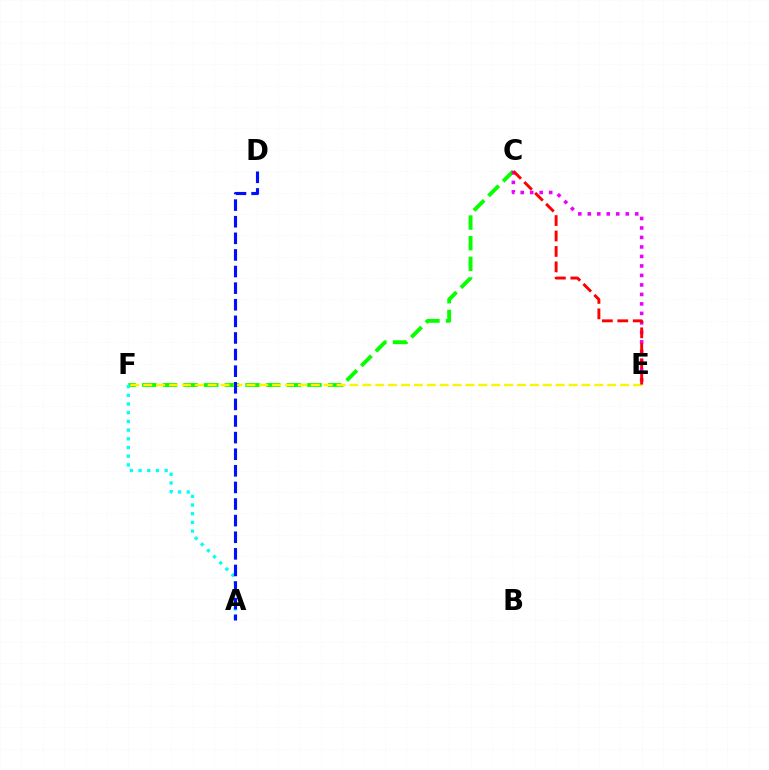{('C', 'F'): [{'color': '#08ff00', 'line_style': 'dashed', 'thickness': 2.8}], ('A', 'F'): [{'color': '#00fff6', 'line_style': 'dotted', 'thickness': 2.36}], ('C', 'E'): [{'color': '#ee00ff', 'line_style': 'dotted', 'thickness': 2.58}, {'color': '#ff0000', 'line_style': 'dashed', 'thickness': 2.1}], ('E', 'F'): [{'color': '#fcf500', 'line_style': 'dashed', 'thickness': 1.75}], ('A', 'D'): [{'color': '#0010ff', 'line_style': 'dashed', 'thickness': 2.26}]}